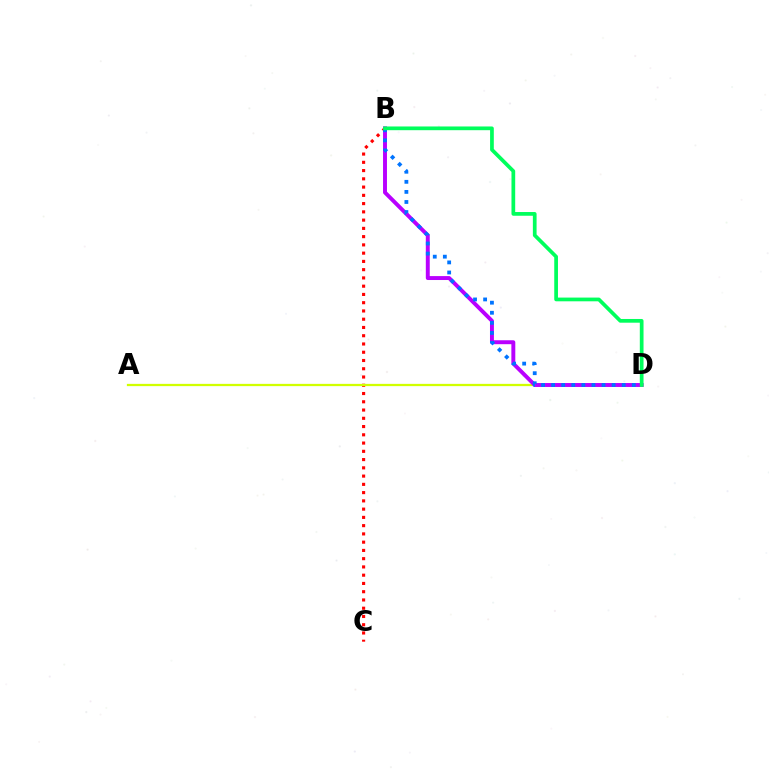{('B', 'C'): [{'color': '#ff0000', 'line_style': 'dotted', 'thickness': 2.24}], ('A', 'D'): [{'color': '#d1ff00', 'line_style': 'solid', 'thickness': 1.63}], ('B', 'D'): [{'color': '#b900ff', 'line_style': 'solid', 'thickness': 2.83}, {'color': '#0074ff', 'line_style': 'dotted', 'thickness': 2.74}, {'color': '#00ff5c', 'line_style': 'solid', 'thickness': 2.68}]}